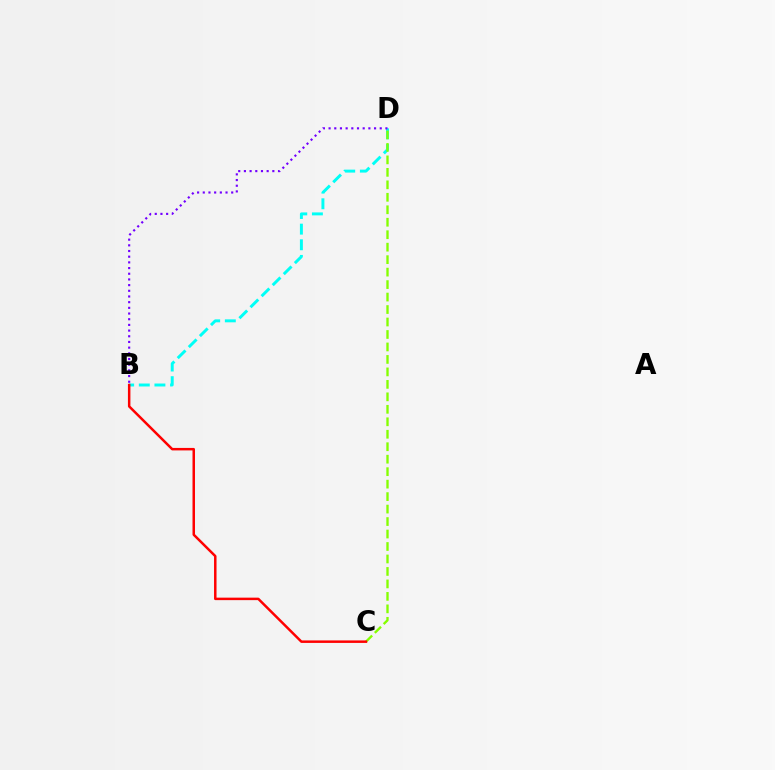{('B', 'D'): [{'color': '#00fff6', 'line_style': 'dashed', 'thickness': 2.12}, {'color': '#7200ff', 'line_style': 'dotted', 'thickness': 1.54}], ('C', 'D'): [{'color': '#84ff00', 'line_style': 'dashed', 'thickness': 1.69}], ('B', 'C'): [{'color': '#ff0000', 'line_style': 'solid', 'thickness': 1.79}]}